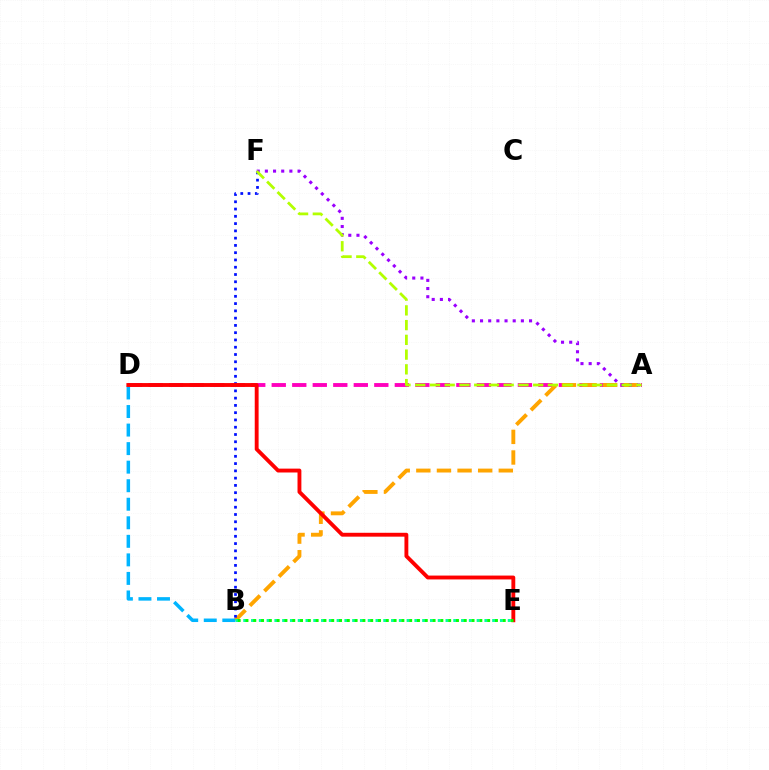{('A', 'D'): [{'color': '#ff00bd', 'line_style': 'dashed', 'thickness': 2.79}], ('A', 'B'): [{'color': '#ffa500', 'line_style': 'dashed', 'thickness': 2.8}], ('A', 'F'): [{'color': '#9b00ff', 'line_style': 'dotted', 'thickness': 2.22}, {'color': '#b3ff00', 'line_style': 'dashed', 'thickness': 2.0}], ('B', 'E'): [{'color': '#00ff9d', 'line_style': 'dotted', 'thickness': 2.11}, {'color': '#08ff00', 'line_style': 'dotted', 'thickness': 2.12}], ('B', 'F'): [{'color': '#0010ff', 'line_style': 'dotted', 'thickness': 1.98}], ('B', 'D'): [{'color': '#00b5ff', 'line_style': 'dashed', 'thickness': 2.52}], ('D', 'E'): [{'color': '#ff0000', 'line_style': 'solid', 'thickness': 2.78}]}